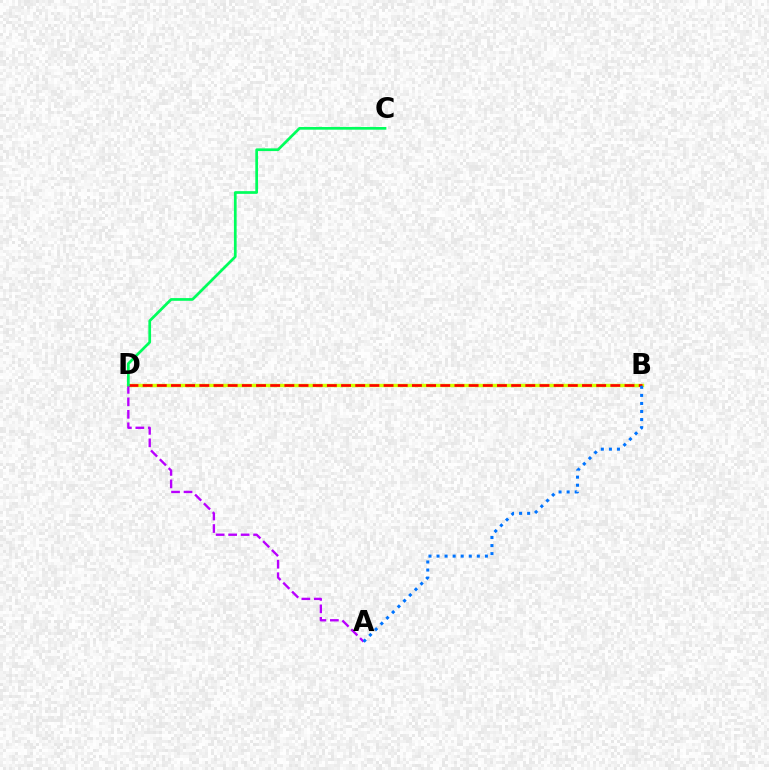{('B', 'D'): [{'color': '#d1ff00', 'line_style': 'solid', 'thickness': 2.44}, {'color': '#ff0000', 'line_style': 'dashed', 'thickness': 1.93}], ('A', 'D'): [{'color': '#b900ff', 'line_style': 'dashed', 'thickness': 1.7}], ('C', 'D'): [{'color': '#00ff5c', 'line_style': 'solid', 'thickness': 1.95}], ('A', 'B'): [{'color': '#0074ff', 'line_style': 'dotted', 'thickness': 2.19}]}